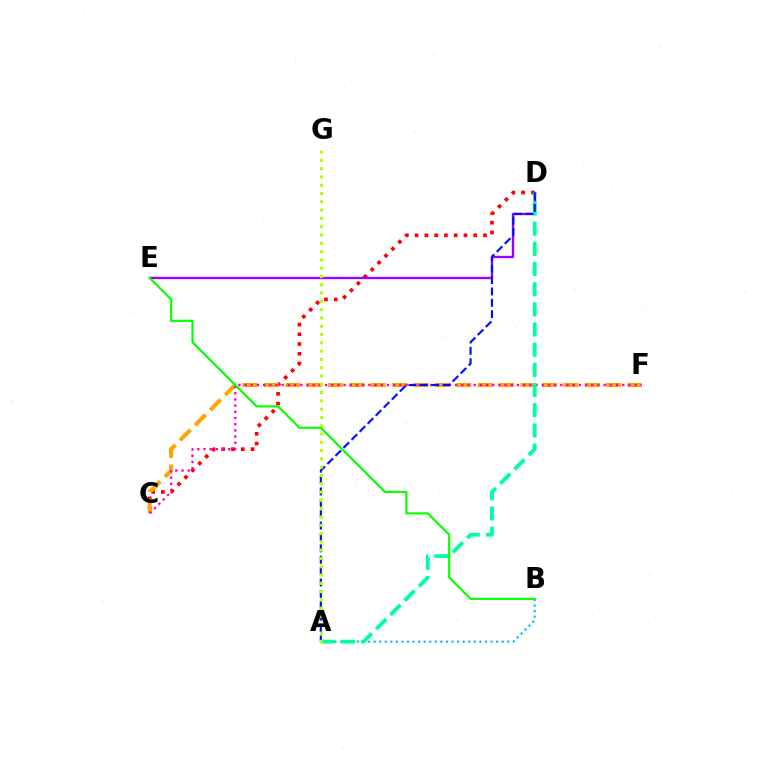{('C', 'D'): [{'color': '#ff0000', 'line_style': 'dotted', 'thickness': 2.65}], ('A', 'B'): [{'color': '#00b5ff', 'line_style': 'dotted', 'thickness': 1.51}], ('D', 'E'): [{'color': '#9b00ff', 'line_style': 'solid', 'thickness': 1.7}], ('C', 'F'): [{'color': '#ffa500', 'line_style': 'dashed', 'thickness': 2.9}, {'color': '#ff00bd', 'line_style': 'dotted', 'thickness': 1.68}], ('A', 'D'): [{'color': '#00ff9d', 'line_style': 'dashed', 'thickness': 2.74}, {'color': '#0010ff', 'line_style': 'dashed', 'thickness': 1.55}], ('A', 'G'): [{'color': '#b3ff00', 'line_style': 'dotted', 'thickness': 2.25}], ('B', 'E'): [{'color': '#08ff00', 'line_style': 'solid', 'thickness': 1.56}]}